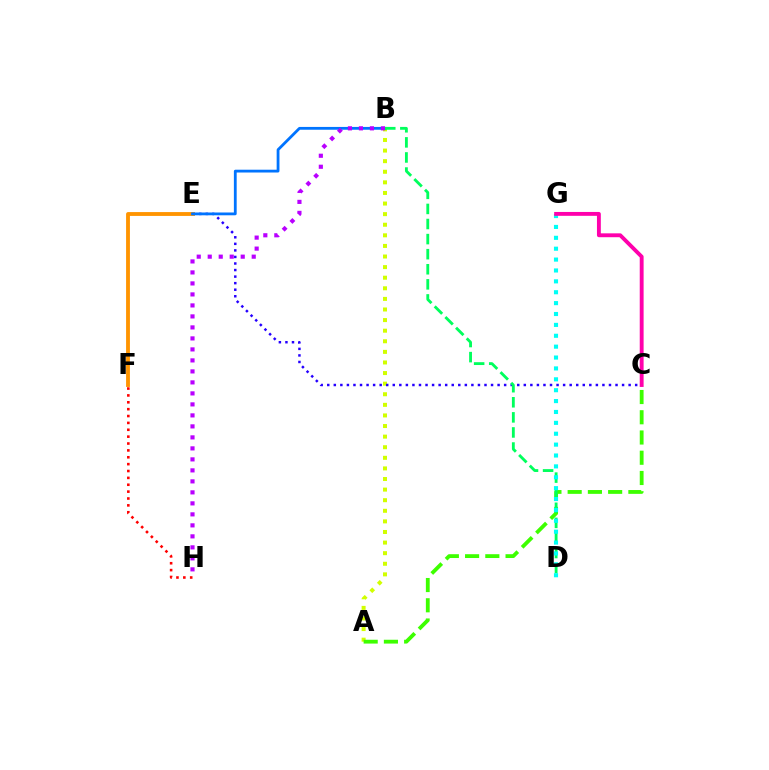{('A', 'B'): [{'color': '#d1ff00', 'line_style': 'dotted', 'thickness': 2.88}], ('F', 'H'): [{'color': '#ff0000', 'line_style': 'dotted', 'thickness': 1.87}], ('C', 'E'): [{'color': '#2500ff', 'line_style': 'dotted', 'thickness': 1.78}], ('E', 'F'): [{'color': '#ff9400', 'line_style': 'solid', 'thickness': 2.77}], ('B', 'E'): [{'color': '#0074ff', 'line_style': 'solid', 'thickness': 2.02}], ('A', 'C'): [{'color': '#3dff00', 'line_style': 'dashed', 'thickness': 2.75}], ('B', 'D'): [{'color': '#00ff5c', 'line_style': 'dashed', 'thickness': 2.05}], ('D', 'G'): [{'color': '#00fff6', 'line_style': 'dotted', 'thickness': 2.96}], ('C', 'G'): [{'color': '#ff00ac', 'line_style': 'solid', 'thickness': 2.79}], ('B', 'H'): [{'color': '#b900ff', 'line_style': 'dotted', 'thickness': 2.99}]}